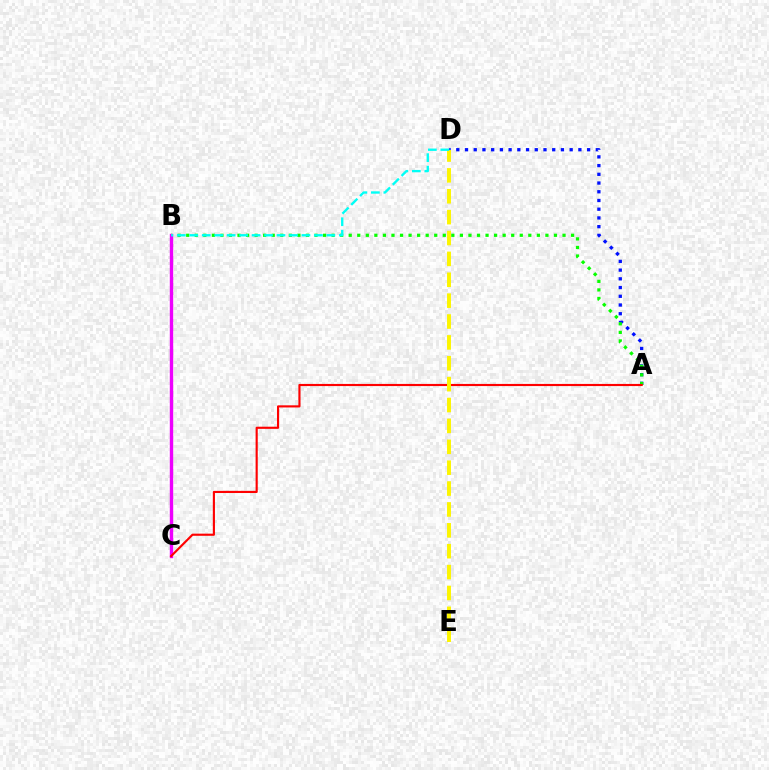{('A', 'D'): [{'color': '#0010ff', 'line_style': 'dotted', 'thickness': 2.37}], ('A', 'B'): [{'color': '#08ff00', 'line_style': 'dotted', 'thickness': 2.32}], ('B', 'C'): [{'color': '#ee00ff', 'line_style': 'solid', 'thickness': 2.45}], ('A', 'C'): [{'color': '#ff0000', 'line_style': 'solid', 'thickness': 1.54}], ('D', 'E'): [{'color': '#fcf500', 'line_style': 'dashed', 'thickness': 2.84}], ('B', 'D'): [{'color': '#00fff6', 'line_style': 'dashed', 'thickness': 1.69}]}